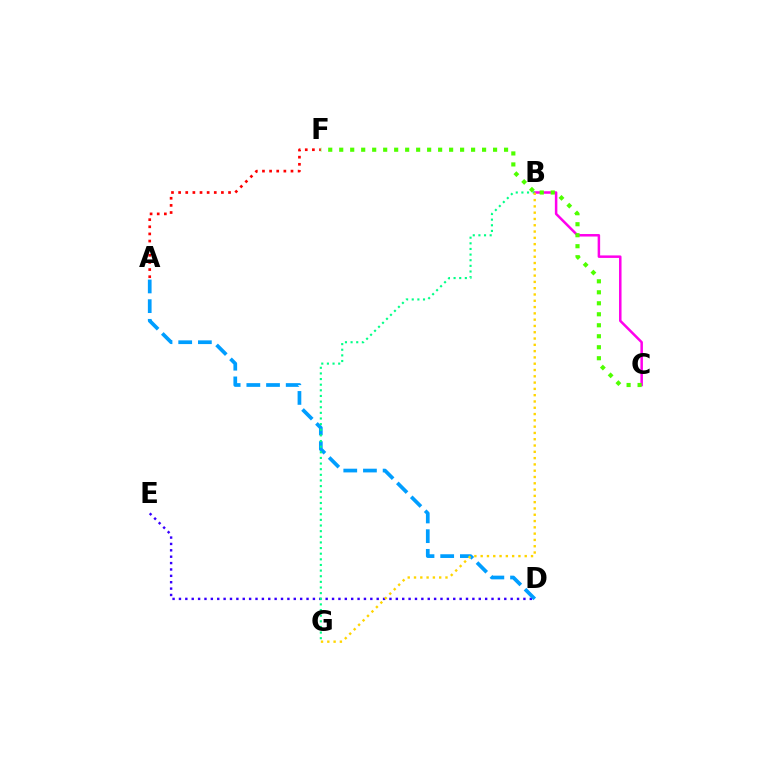{('A', 'F'): [{'color': '#ff0000', 'line_style': 'dotted', 'thickness': 1.94}], ('D', 'E'): [{'color': '#3700ff', 'line_style': 'dotted', 'thickness': 1.73}], ('A', 'D'): [{'color': '#009eff', 'line_style': 'dashed', 'thickness': 2.67}], ('B', 'C'): [{'color': '#ff00ed', 'line_style': 'solid', 'thickness': 1.8}], ('B', 'G'): [{'color': '#00ff86', 'line_style': 'dotted', 'thickness': 1.53}, {'color': '#ffd500', 'line_style': 'dotted', 'thickness': 1.71}], ('C', 'F'): [{'color': '#4fff00', 'line_style': 'dotted', 'thickness': 2.99}]}